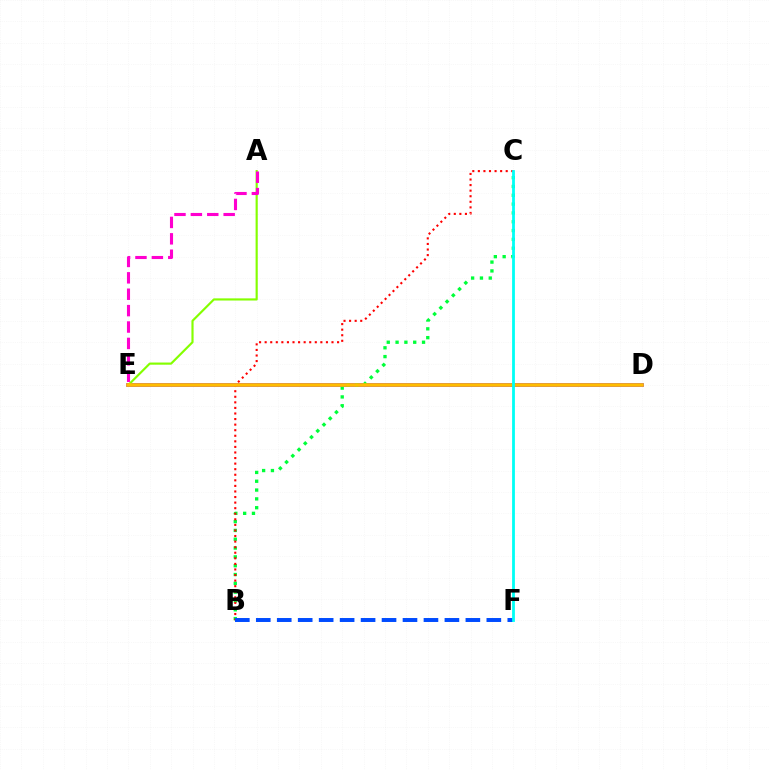{('D', 'E'): [{'color': '#7200ff', 'line_style': 'solid', 'thickness': 2.61}, {'color': '#ffbd00', 'line_style': 'solid', 'thickness': 2.58}], ('A', 'E'): [{'color': '#84ff00', 'line_style': 'solid', 'thickness': 1.55}, {'color': '#ff00cf', 'line_style': 'dashed', 'thickness': 2.23}], ('B', 'C'): [{'color': '#00ff39', 'line_style': 'dotted', 'thickness': 2.4}, {'color': '#ff0000', 'line_style': 'dotted', 'thickness': 1.51}], ('B', 'F'): [{'color': '#004bff', 'line_style': 'dashed', 'thickness': 2.85}], ('C', 'F'): [{'color': '#00fff6', 'line_style': 'solid', 'thickness': 2.01}]}